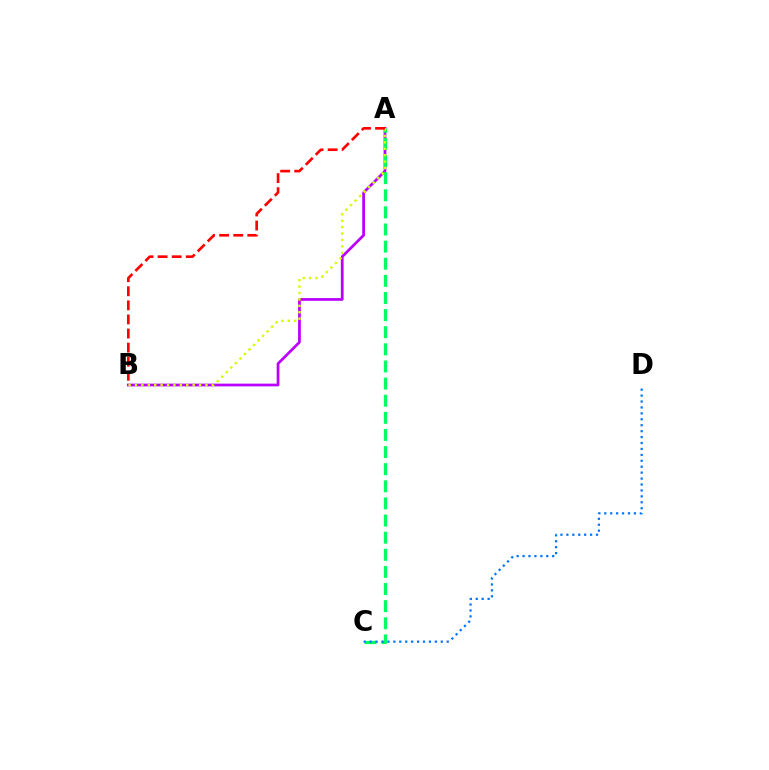{('A', 'B'): [{'color': '#b900ff', 'line_style': 'solid', 'thickness': 1.97}, {'color': '#d1ff00', 'line_style': 'dotted', 'thickness': 1.74}, {'color': '#ff0000', 'line_style': 'dashed', 'thickness': 1.91}], ('A', 'C'): [{'color': '#00ff5c', 'line_style': 'dashed', 'thickness': 2.33}], ('C', 'D'): [{'color': '#0074ff', 'line_style': 'dotted', 'thickness': 1.61}]}